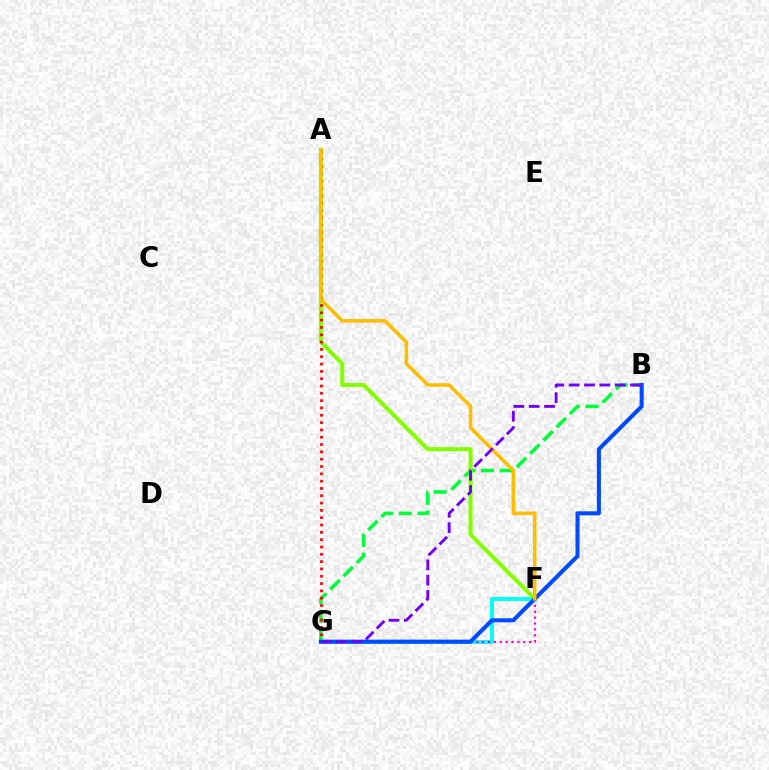{('F', 'G'): [{'color': '#00fff6', 'line_style': 'solid', 'thickness': 2.84}, {'color': '#ff00cf', 'line_style': 'dotted', 'thickness': 1.59}], ('B', 'G'): [{'color': '#00ff39', 'line_style': 'dashed', 'thickness': 2.55}, {'color': '#004bff', 'line_style': 'solid', 'thickness': 2.92}, {'color': '#7200ff', 'line_style': 'dashed', 'thickness': 2.08}], ('A', 'F'): [{'color': '#84ff00', 'line_style': 'solid', 'thickness': 2.9}, {'color': '#ffbd00', 'line_style': 'solid', 'thickness': 2.53}], ('A', 'G'): [{'color': '#ff0000', 'line_style': 'dotted', 'thickness': 1.99}]}